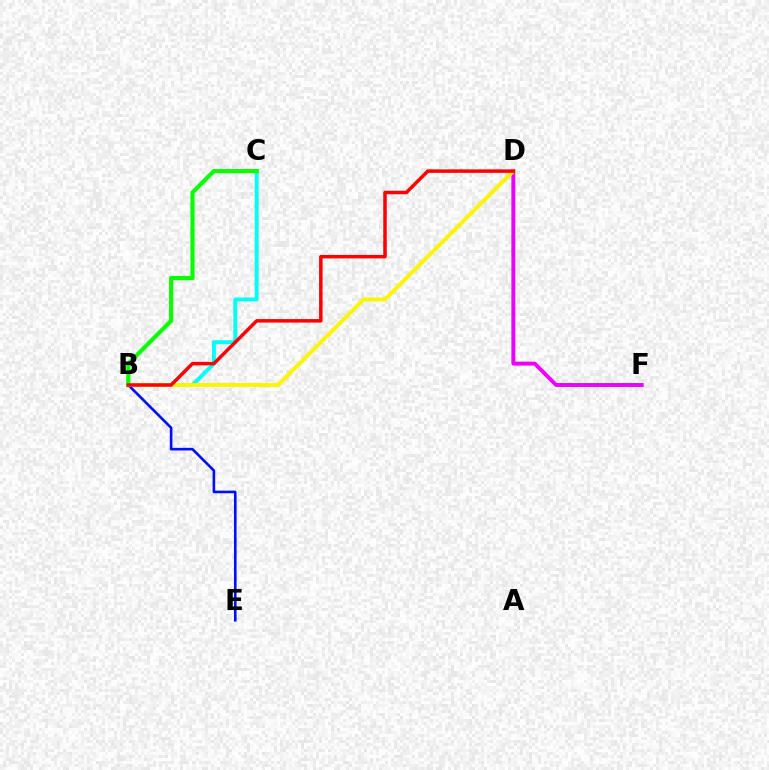{('B', 'E'): [{'color': '#0010ff', 'line_style': 'solid', 'thickness': 1.89}], ('D', 'F'): [{'color': '#ee00ff', 'line_style': 'solid', 'thickness': 2.82}], ('B', 'C'): [{'color': '#00fff6', 'line_style': 'solid', 'thickness': 2.81}, {'color': '#08ff00', 'line_style': 'solid', 'thickness': 3.0}], ('B', 'D'): [{'color': '#fcf500', 'line_style': 'solid', 'thickness': 2.83}, {'color': '#ff0000', 'line_style': 'solid', 'thickness': 2.51}]}